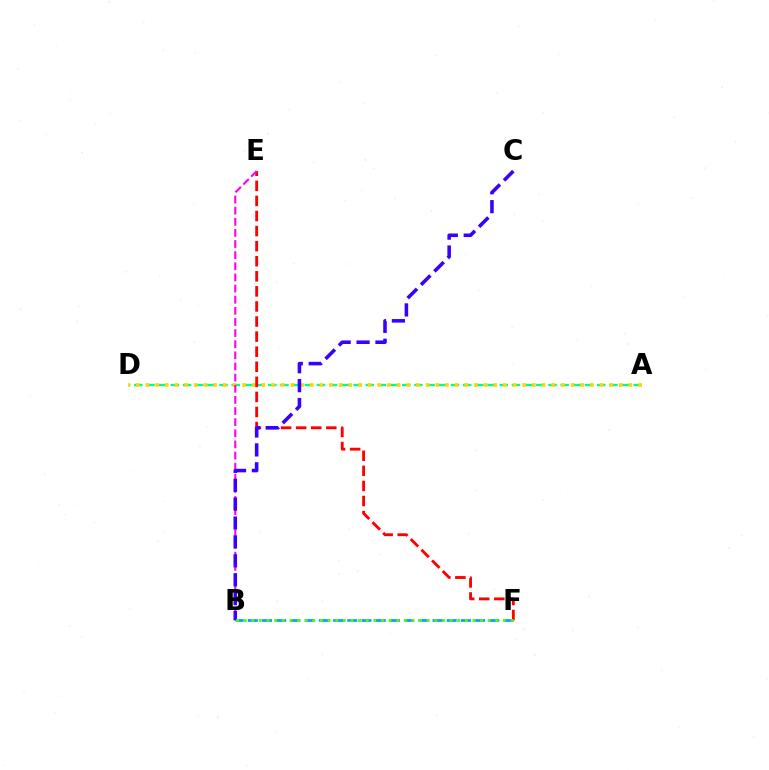{('A', 'D'): [{'color': '#00ff86', 'line_style': 'dashed', 'thickness': 1.65}, {'color': '#ffd500', 'line_style': 'dotted', 'thickness': 2.63}], ('B', 'F'): [{'color': '#009eff', 'line_style': 'dashed', 'thickness': 1.93}, {'color': '#4fff00', 'line_style': 'dotted', 'thickness': 2.07}], ('E', 'F'): [{'color': '#ff0000', 'line_style': 'dashed', 'thickness': 2.05}], ('B', 'E'): [{'color': '#ff00ed', 'line_style': 'dashed', 'thickness': 1.51}], ('B', 'C'): [{'color': '#3700ff', 'line_style': 'dashed', 'thickness': 2.57}]}